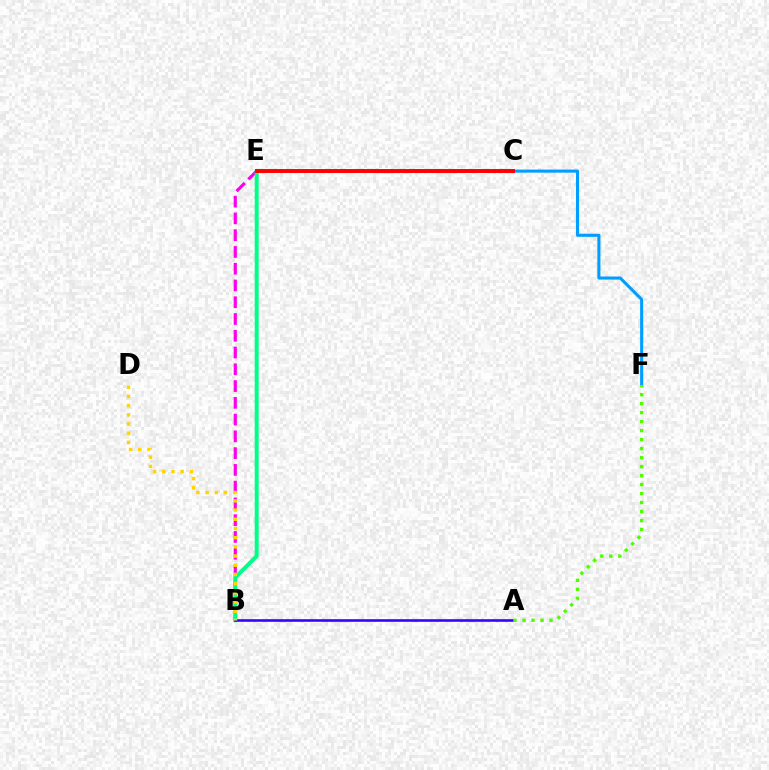{('C', 'F'): [{'color': '#009eff', 'line_style': 'solid', 'thickness': 2.22}], ('B', 'E'): [{'color': '#ff00ed', 'line_style': 'dashed', 'thickness': 2.28}, {'color': '#00ff86', 'line_style': 'solid', 'thickness': 2.87}], ('A', 'B'): [{'color': '#3700ff', 'line_style': 'solid', 'thickness': 1.87}], ('A', 'F'): [{'color': '#4fff00', 'line_style': 'dotted', 'thickness': 2.44}], ('B', 'D'): [{'color': '#ffd500', 'line_style': 'dotted', 'thickness': 2.5}], ('C', 'E'): [{'color': '#ff0000', 'line_style': 'solid', 'thickness': 2.83}]}